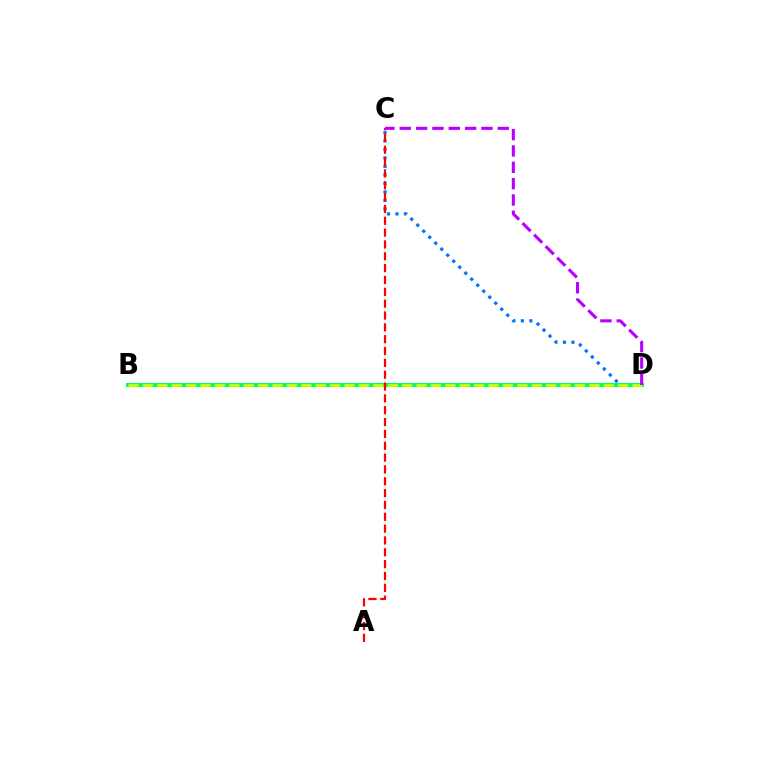{('C', 'D'): [{'color': '#0074ff', 'line_style': 'dotted', 'thickness': 2.31}, {'color': '#b900ff', 'line_style': 'dashed', 'thickness': 2.22}], ('B', 'D'): [{'color': '#00ff5c', 'line_style': 'solid', 'thickness': 2.92}, {'color': '#d1ff00', 'line_style': 'dashed', 'thickness': 1.96}], ('A', 'C'): [{'color': '#ff0000', 'line_style': 'dashed', 'thickness': 1.61}]}